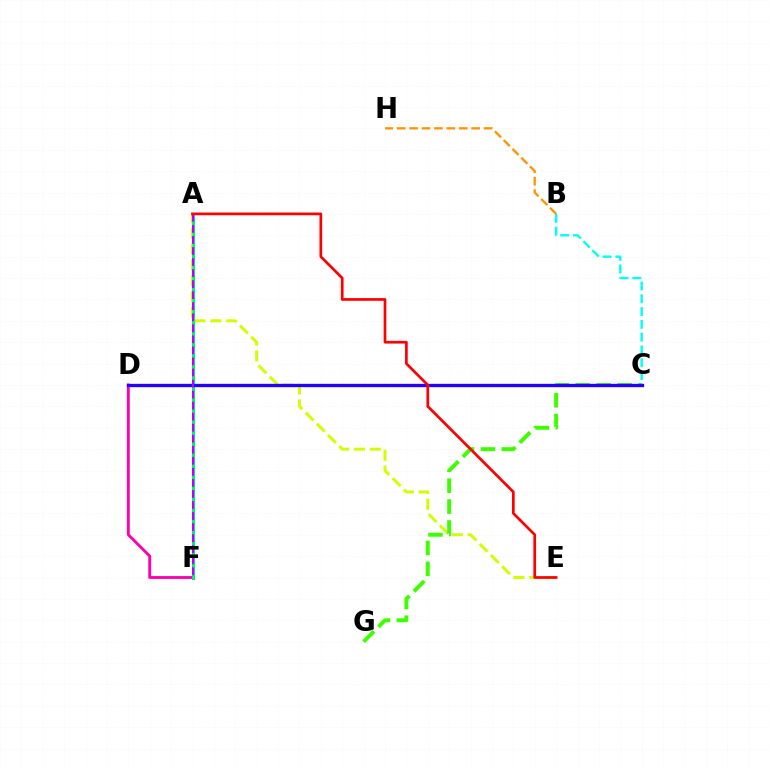{('D', 'F'): [{'color': '#ff00ac', 'line_style': 'solid', 'thickness': 2.07}], ('A', 'F'): [{'color': '#0074ff', 'line_style': 'solid', 'thickness': 2.03}, {'color': '#00ff5c', 'line_style': 'solid', 'thickness': 1.82}, {'color': '#b900ff', 'line_style': 'dashed', 'thickness': 1.5}], ('B', 'C'): [{'color': '#00fff6', 'line_style': 'dashed', 'thickness': 1.74}], ('B', 'H'): [{'color': '#ff9400', 'line_style': 'dashed', 'thickness': 1.69}], ('A', 'E'): [{'color': '#d1ff00', 'line_style': 'dashed', 'thickness': 2.15}, {'color': '#ff0000', 'line_style': 'solid', 'thickness': 1.95}], ('C', 'G'): [{'color': '#3dff00', 'line_style': 'dashed', 'thickness': 2.84}], ('C', 'D'): [{'color': '#2500ff', 'line_style': 'solid', 'thickness': 2.39}]}